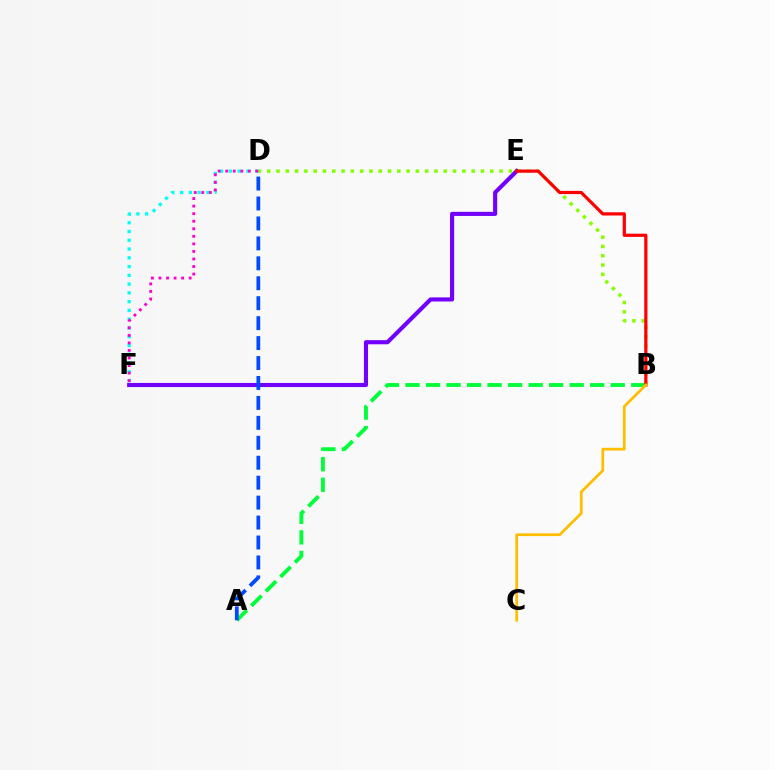{('B', 'D'): [{'color': '#84ff00', 'line_style': 'dotted', 'thickness': 2.52}], ('A', 'B'): [{'color': '#00ff39', 'line_style': 'dashed', 'thickness': 2.79}], ('D', 'F'): [{'color': '#00fff6', 'line_style': 'dotted', 'thickness': 2.38}, {'color': '#ff00cf', 'line_style': 'dotted', 'thickness': 2.05}], ('E', 'F'): [{'color': '#7200ff', 'line_style': 'solid', 'thickness': 2.97}], ('B', 'E'): [{'color': '#ff0000', 'line_style': 'solid', 'thickness': 2.31}], ('A', 'D'): [{'color': '#004bff', 'line_style': 'dashed', 'thickness': 2.71}], ('B', 'C'): [{'color': '#ffbd00', 'line_style': 'solid', 'thickness': 1.97}]}